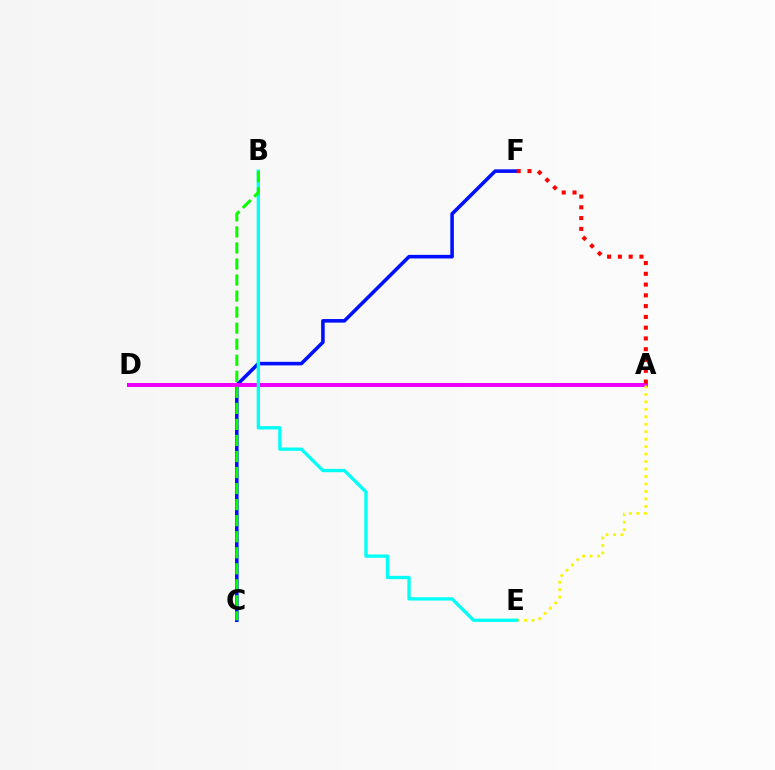{('C', 'F'): [{'color': '#0010ff', 'line_style': 'solid', 'thickness': 2.57}], ('A', 'D'): [{'color': '#ee00ff', 'line_style': 'solid', 'thickness': 2.86}], ('A', 'F'): [{'color': '#ff0000', 'line_style': 'dotted', 'thickness': 2.93}], ('A', 'E'): [{'color': '#fcf500', 'line_style': 'dotted', 'thickness': 2.03}], ('B', 'E'): [{'color': '#00fff6', 'line_style': 'solid', 'thickness': 2.38}], ('B', 'C'): [{'color': '#08ff00', 'line_style': 'dashed', 'thickness': 2.18}]}